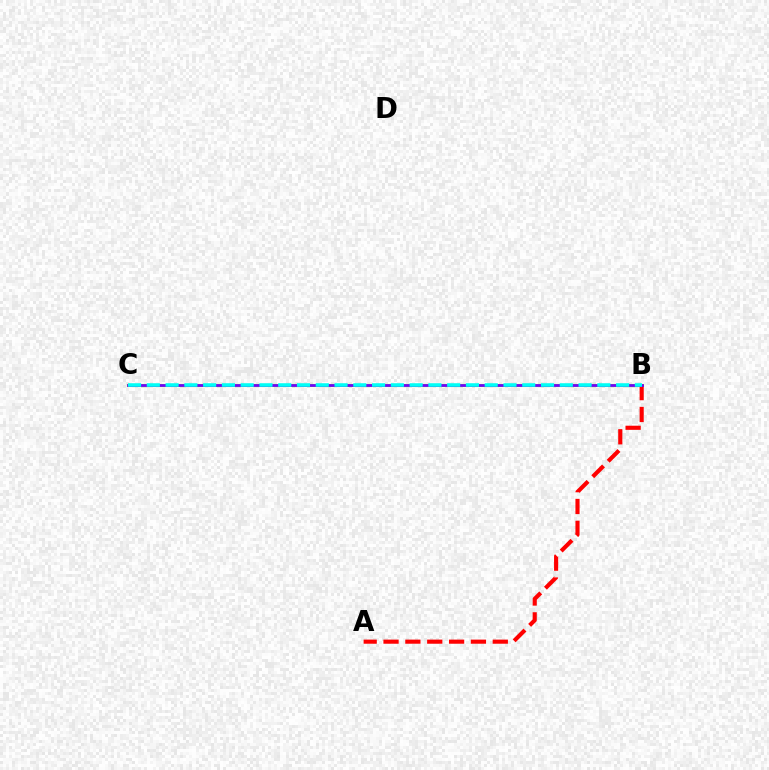{('B', 'C'): [{'color': '#84ff00', 'line_style': 'solid', 'thickness': 2.21}, {'color': '#7200ff', 'line_style': 'solid', 'thickness': 1.96}, {'color': '#00fff6', 'line_style': 'dashed', 'thickness': 2.55}], ('A', 'B'): [{'color': '#ff0000', 'line_style': 'dashed', 'thickness': 2.97}]}